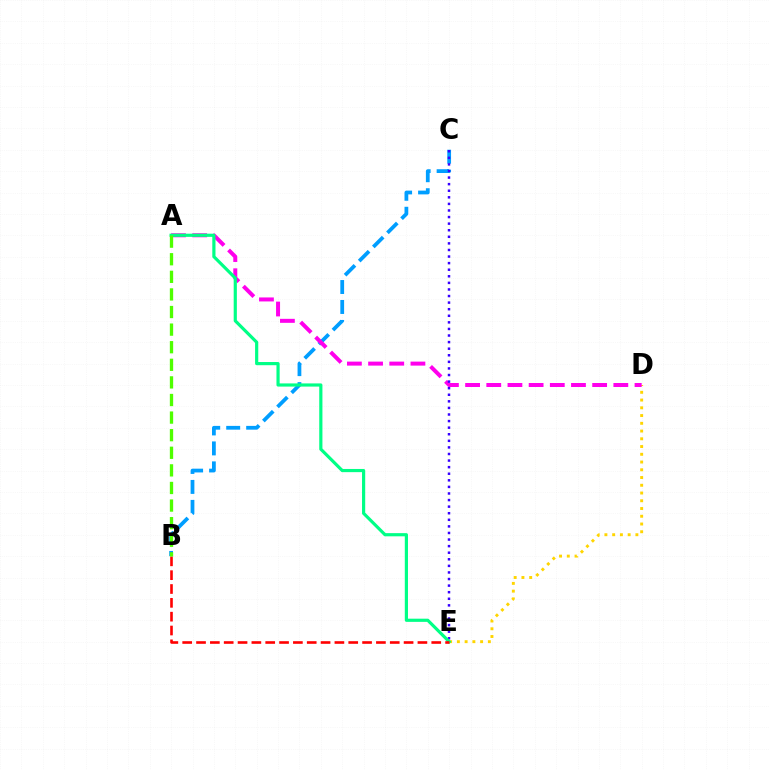{('B', 'C'): [{'color': '#009eff', 'line_style': 'dashed', 'thickness': 2.71}], ('D', 'E'): [{'color': '#ffd500', 'line_style': 'dotted', 'thickness': 2.1}], ('A', 'D'): [{'color': '#ff00ed', 'line_style': 'dashed', 'thickness': 2.88}], ('C', 'E'): [{'color': '#3700ff', 'line_style': 'dotted', 'thickness': 1.79}], ('A', 'E'): [{'color': '#00ff86', 'line_style': 'solid', 'thickness': 2.29}], ('B', 'E'): [{'color': '#ff0000', 'line_style': 'dashed', 'thickness': 1.88}], ('A', 'B'): [{'color': '#4fff00', 'line_style': 'dashed', 'thickness': 2.39}]}